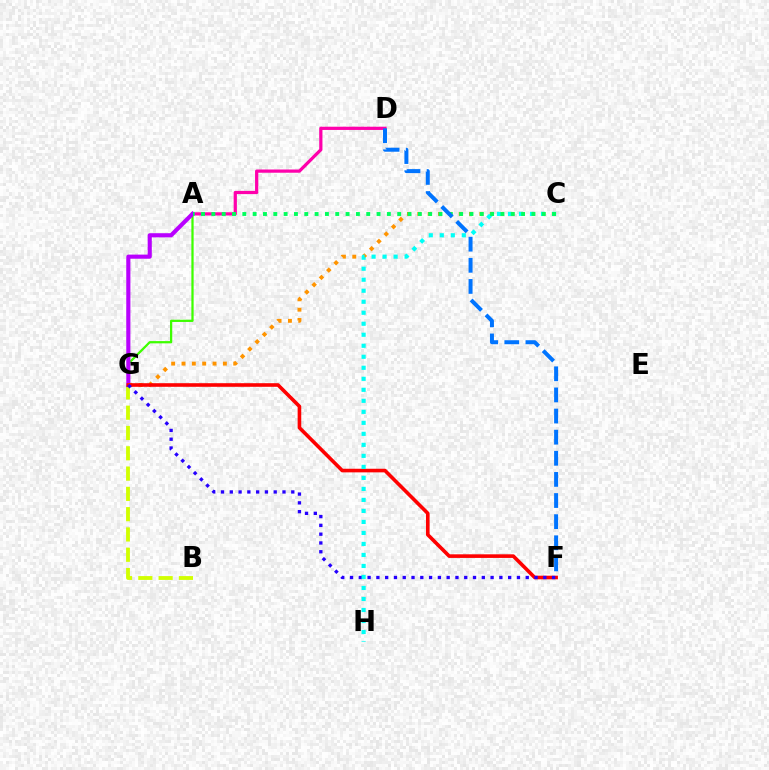{('B', 'G'): [{'color': '#d1ff00', 'line_style': 'dashed', 'thickness': 2.76}], ('A', 'G'): [{'color': '#3dff00', 'line_style': 'solid', 'thickness': 1.62}, {'color': '#b900ff', 'line_style': 'solid', 'thickness': 2.97}], ('A', 'D'): [{'color': '#ff00ac', 'line_style': 'solid', 'thickness': 2.32}], ('C', 'G'): [{'color': '#ff9400', 'line_style': 'dotted', 'thickness': 2.81}], ('F', 'G'): [{'color': '#ff0000', 'line_style': 'solid', 'thickness': 2.6}, {'color': '#2500ff', 'line_style': 'dotted', 'thickness': 2.39}], ('C', 'H'): [{'color': '#00fff6', 'line_style': 'dotted', 'thickness': 2.99}], ('A', 'C'): [{'color': '#00ff5c', 'line_style': 'dotted', 'thickness': 2.81}], ('D', 'F'): [{'color': '#0074ff', 'line_style': 'dashed', 'thickness': 2.87}]}